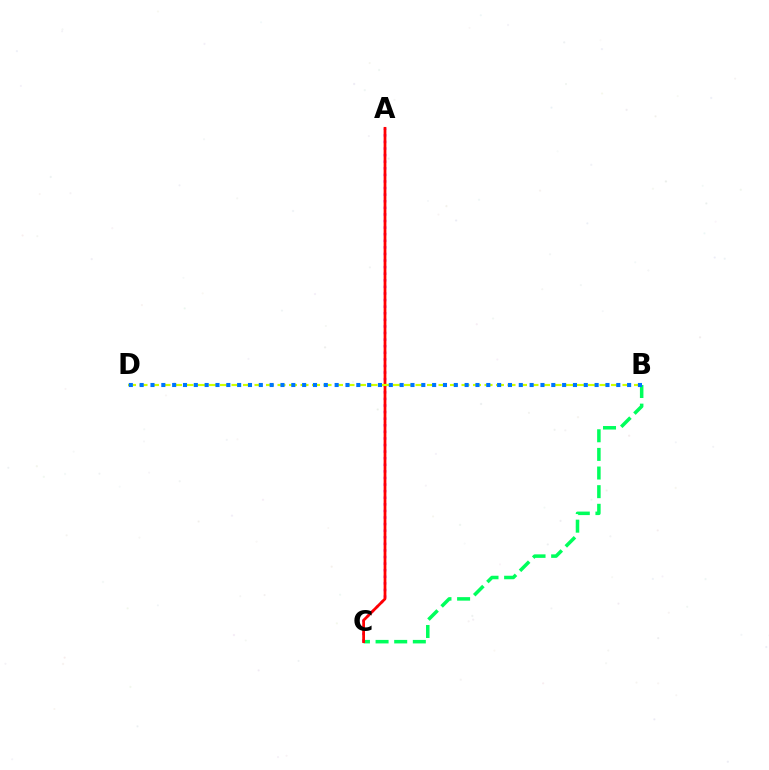{('A', 'C'): [{'color': '#b900ff', 'line_style': 'dotted', 'thickness': 1.79}, {'color': '#ff0000', 'line_style': 'solid', 'thickness': 1.98}], ('B', 'C'): [{'color': '#00ff5c', 'line_style': 'dashed', 'thickness': 2.53}], ('B', 'D'): [{'color': '#d1ff00', 'line_style': 'dashed', 'thickness': 1.56}, {'color': '#0074ff', 'line_style': 'dotted', 'thickness': 2.94}]}